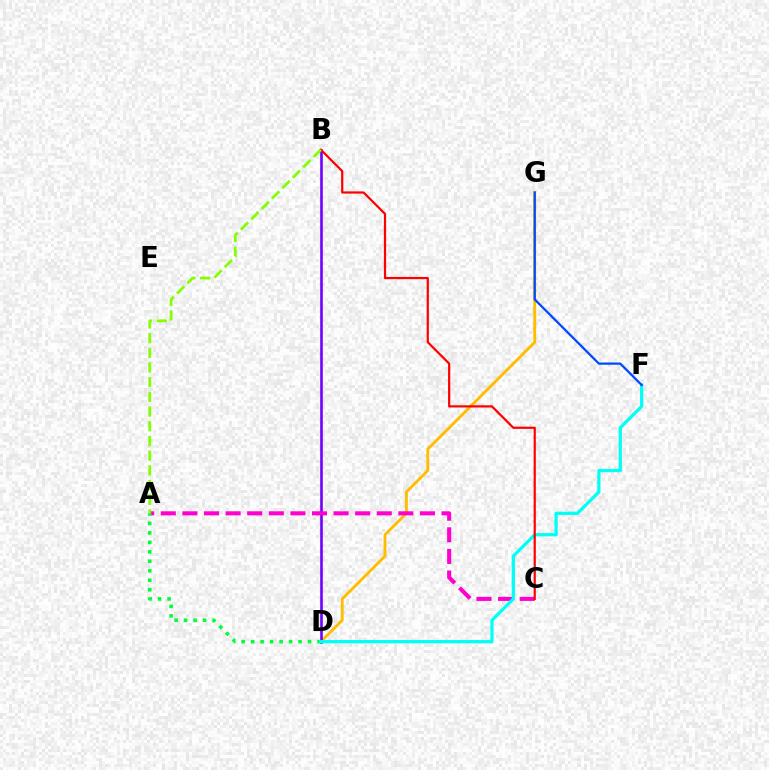{('D', 'G'): [{'color': '#ffbd00', 'line_style': 'solid', 'thickness': 2.06}], ('B', 'D'): [{'color': '#7200ff', 'line_style': 'solid', 'thickness': 1.88}], ('A', 'C'): [{'color': '#ff00cf', 'line_style': 'dashed', 'thickness': 2.93}], ('A', 'D'): [{'color': '#00ff39', 'line_style': 'dotted', 'thickness': 2.58}], ('D', 'F'): [{'color': '#00fff6', 'line_style': 'solid', 'thickness': 2.33}], ('B', 'C'): [{'color': '#ff0000', 'line_style': 'solid', 'thickness': 1.59}], ('F', 'G'): [{'color': '#004bff', 'line_style': 'solid', 'thickness': 1.64}], ('A', 'B'): [{'color': '#84ff00', 'line_style': 'dashed', 'thickness': 2.0}]}